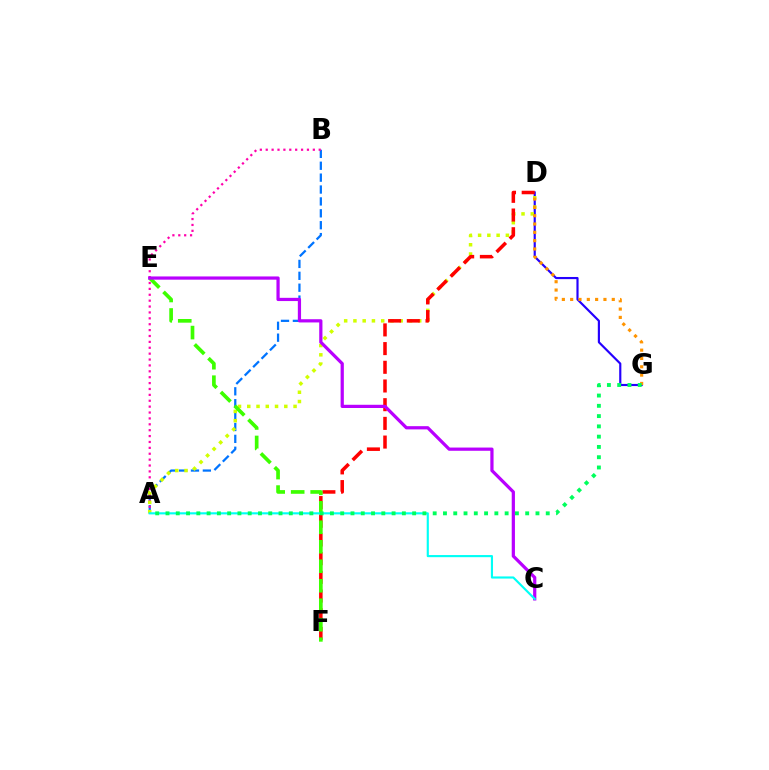{('A', 'B'): [{'color': '#0074ff', 'line_style': 'dashed', 'thickness': 1.62}, {'color': '#ff00ac', 'line_style': 'dotted', 'thickness': 1.6}], ('D', 'G'): [{'color': '#2500ff', 'line_style': 'solid', 'thickness': 1.56}, {'color': '#ff9400', 'line_style': 'dotted', 'thickness': 2.26}], ('A', 'D'): [{'color': '#d1ff00', 'line_style': 'dotted', 'thickness': 2.52}], ('D', 'F'): [{'color': '#ff0000', 'line_style': 'dashed', 'thickness': 2.54}], ('E', 'F'): [{'color': '#3dff00', 'line_style': 'dashed', 'thickness': 2.65}], ('C', 'E'): [{'color': '#b900ff', 'line_style': 'solid', 'thickness': 2.32}], ('A', 'C'): [{'color': '#00fff6', 'line_style': 'solid', 'thickness': 1.54}], ('A', 'G'): [{'color': '#00ff5c', 'line_style': 'dotted', 'thickness': 2.79}]}